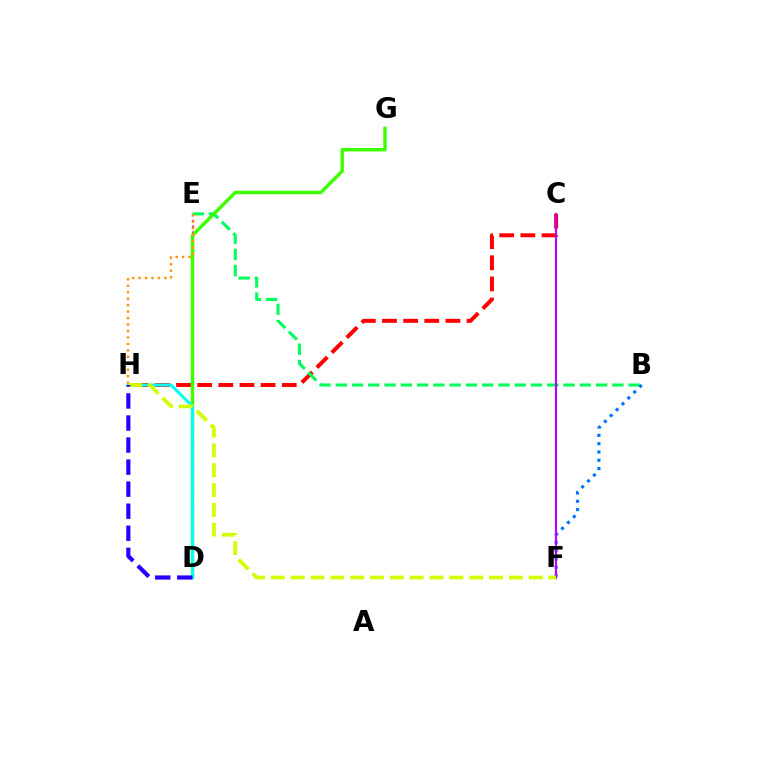{('D', 'E'): [{'color': '#ff00ac', 'line_style': 'dotted', 'thickness': 1.58}], ('C', 'H'): [{'color': '#ff0000', 'line_style': 'dashed', 'thickness': 2.87}], ('B', 'E'): [{'color': '#00ff5c', 'line_style': 'dashed', 'thickness': 2.21}], ('D', 'G'): [{'color': '#3dff00', 'line_style': 'solid', 'thickness': 2.46}], ('B', 'F'): [{'color': '#0074ff', 'line_style': 'dotted', 'thickness': 2.26}], ('D', 'H'): [{'color': '#00fff6', 'line_style': 'solid', 'thickness': 2.17}, {'color': '#2500ff', 'line_style': 'dashed', 'thickness': 3.0}], ('C', 'F'): [{'color': '#b900ff', 'line_style': 'solid', 'thickness': 1.52}], ('E', 'H'): [{'color': '#ff9400', 'line_style': 'dotted', 'thickness': 1.75}], ('F', 'H'): [{'color': '#d1ff00', 'line_style': 'dashed', 'thickness': 2.69}]}